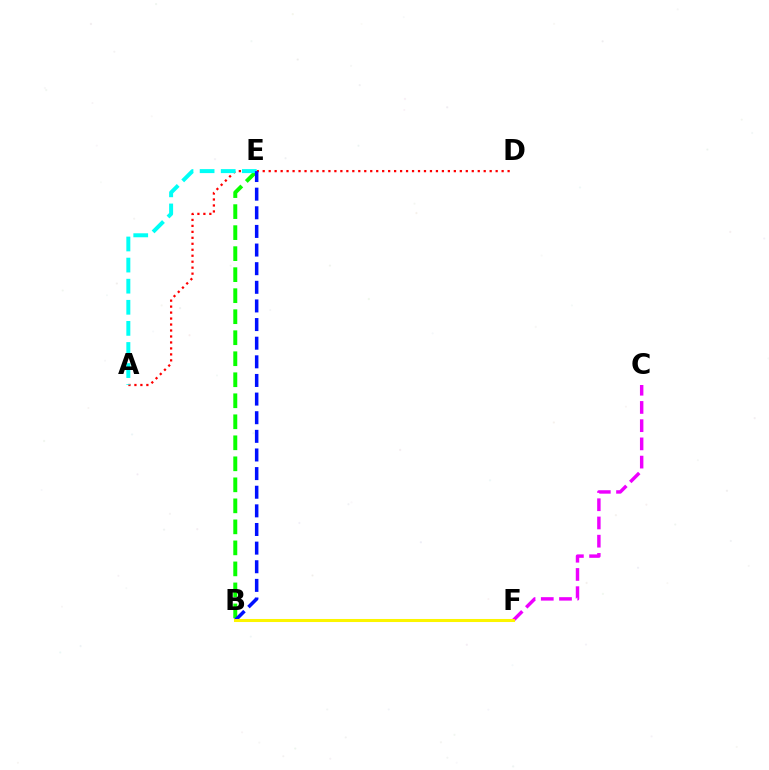{('B', 'E'): [{'color': '#08ff00', 'line_style': 'dashed', 'thickness': 2.85}, {'color': '#0010ff', 'line_style': 'dashed', 'thickness': 2.53}], ('A', 'D'): [{'color': '#ff0000', 'line_style': 'dotted', 'thickness': 1.62}], ('A', 'E'): [{'color': '#00fff6', 'line_style': 'dashed', 'thickness': 2.87}], ('C', 'F'): [{'color': '#ee00ff', 'line_style': 'dashed', 'thickness': 2.48}], ('B', 'F'): [{'color': '#fcf500', 'line_style': 'solid', 'thickness': 2.19}]}